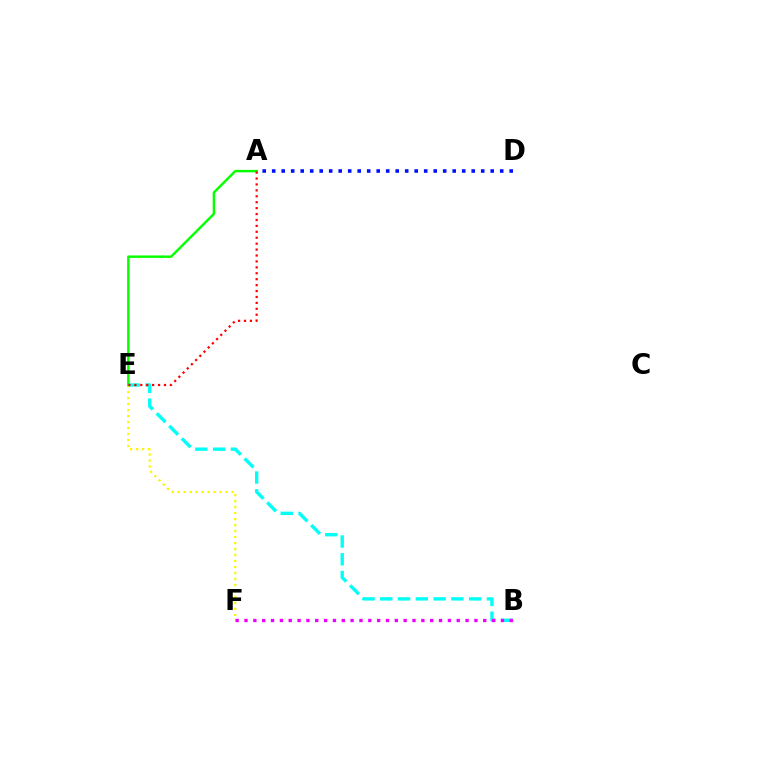{('B', 'E'): [{'color': '#00fff6', 'line_style': 'dashed', 'thickness': 2.42}], ('E', 'F'): [{'color': '#fcf500', 'line_style': 'dotted', 'thickness': 1.63}], ('A', 'E'): [{'color': '#08ff00', 'line_style': 'solid', 'thickness': 1.76}, {'color': '#ff0000', 'line_style': 'dotted', 'thickness': 1.61}], ('B', 'F'): [{'color': '#ee00ff', 'line_style': 'dotted', 'thickness': 2.4}], ('A', 'D'): [{'color': '#0010ff', 'line_style': 'dotted', 'thickness': 2.58}]}